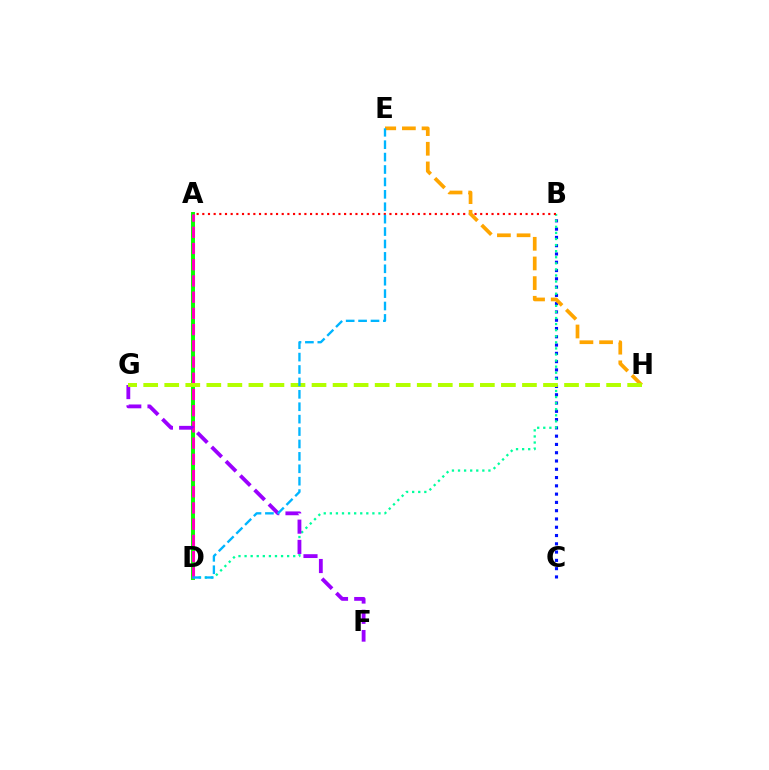{('A', 'D'): [{'color': '#08ff00', 'line_style': 'solid', 'thickness': 2.84}, {'color': '#ff00bd', 'line_style': 'dashed', 'thickness': 2.2}], ('B', 'C'): [{'color': '#0010ff', 'line_style': 'dotted', 'thickness': 2.25}], ('B', 'D'): [{'color': '#00ff9d', 'line_style': 'dotted', 'thickness': 1.65}], ('A', 'B'): [{'color': '#ff0000', 'line_style': 'dotted', 'thickness': 1.54}], ('E', 'H'): [{'color': '#ffa500', 'line_style': 'dashed', 'thickness': 2.67}], ('F', 'G'): [{'color': '#9b00ff', 'line_style': 'dashed', 'thickness': 2.75}], ('G', 'H'): [{'color': '#b3ff00', 'line_style': 'dashed', 'thickness': 2.86}], ('D', 'E'): [{'color': '#00b5ff', 'line_style': 'dashed', 'thickness': 1.69}]}